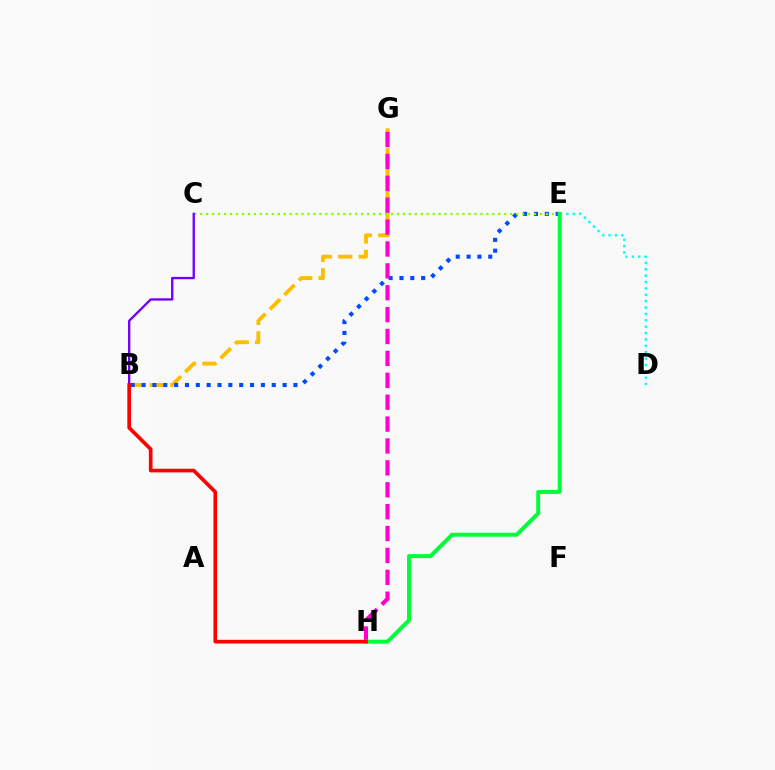{('B', 'G'): [{'color': '#ffbd00', 'line_style': 'dashed', 'thickness': 2.78}], ('D', 'E'): [{'color': '#00fff6', 'line_style': 'dotted', 'thickness': 1.73}], ('B', 'E'): [{'color': '#004bff', 'line_style': 'dotted', 'thickness': 2.95}], ('G', 'H'): [{'color': '#ff00cf', 'line_style': 'dashed', 'thickness': 2.97}], ('C', 'E'): [{'color': '#84ff00', 'line_style': 'dotted', 'thickness': 1.62}], ('E', 'H'): [{'color': '#00ff39', 'line_style': 'solid', 'thickness': 2.86}], ('B', 'C'): [{'color': '#7200ff', 'line_style': 'solid', 'thickness': 1.69}], ('B', 'H'): [{'color': '#ff0000', 'line_style': 'solid', 'thickness': 2.64}]}